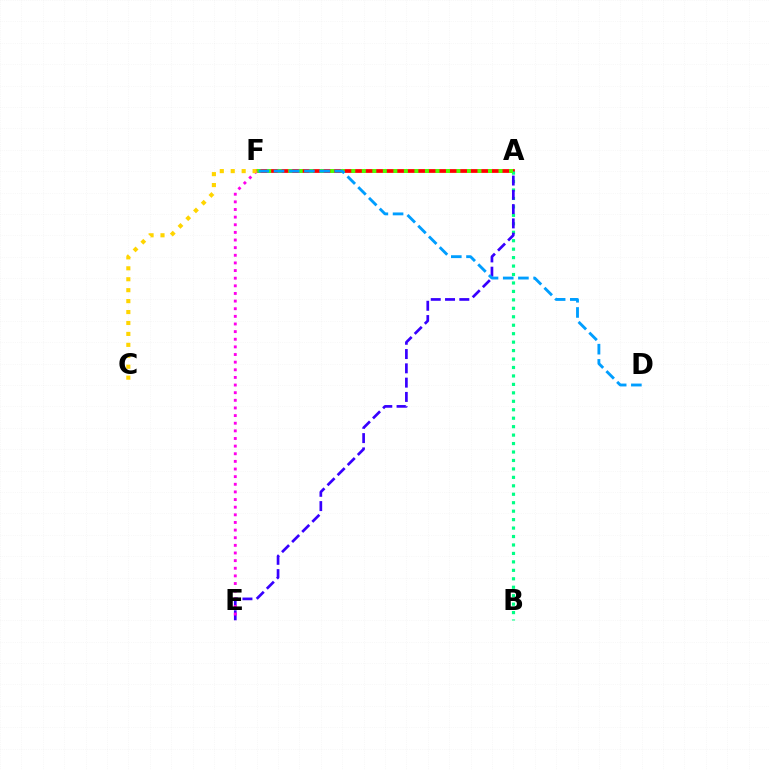{('A', 'F'): [{'color': '#ff0000', 'line_style': 'solid', 'thickness': 2.7}, {'color': '#4fff00', 'line_style': 'dotted', 'thickness': 2.86}], ('A', 'B'): [{'color': '#00ff86', 'line_style': 'dotted', 'thickness': 2.3}], ('A', 'E'): [{'color': '#3700ff', 'line_style': 'dashed', 'thickness': 1.94}], ('D', 'F'): [{'color': '#009eff', 'line_style': 'dashed', 'thickness': 2.06}], ('E', 'F'): [{'color': '#ff00ed', 'line_style': 'dotted', 'thickness': 2.07}], ('C', 'F'): [{'color': '#ffd500', 'line_style': 'dotted', 'thickness': 2.97}]}